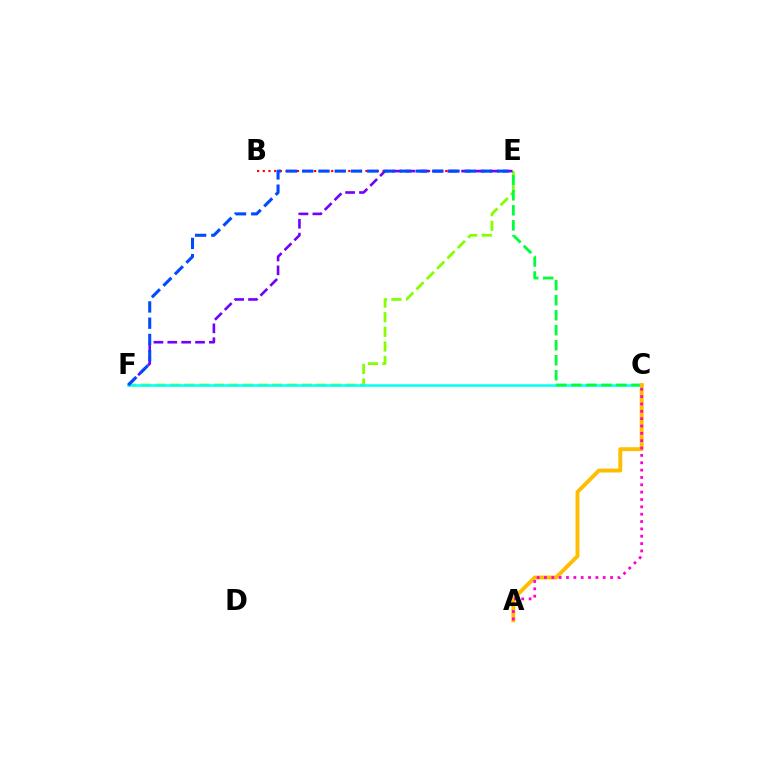{('B', 'E'): [{'color': '#ff0000', 'line_style': 'dotted', 'thickness': 1.55}], ('E', 'F'): [{'color': '#84ff00', 'line_style': 'dashed', 'thickness': 1.99}, {'color': '#7200ff', 'line_style': 'dashed', 'thickness': 1.88}, {'color': '#004bff', 'line_style': 'dashed', 'thickness': 2.21}], ('C', 'F'): [{'color': '#00fff6', 'line_style': 'solid', 'thickness': 1.8}], ('C', 'E'): [{'color': '#00ff39', 'line_style': 'dashed', 'thickness': 2.04}], ('A', 'C'): [{'color': '#ffbd00', 'line_style': 'solid', 'thickness': 2.8}, {'color': '#ff00cf', 'line_style': 'dotted', 'thickness': 2.0}]}